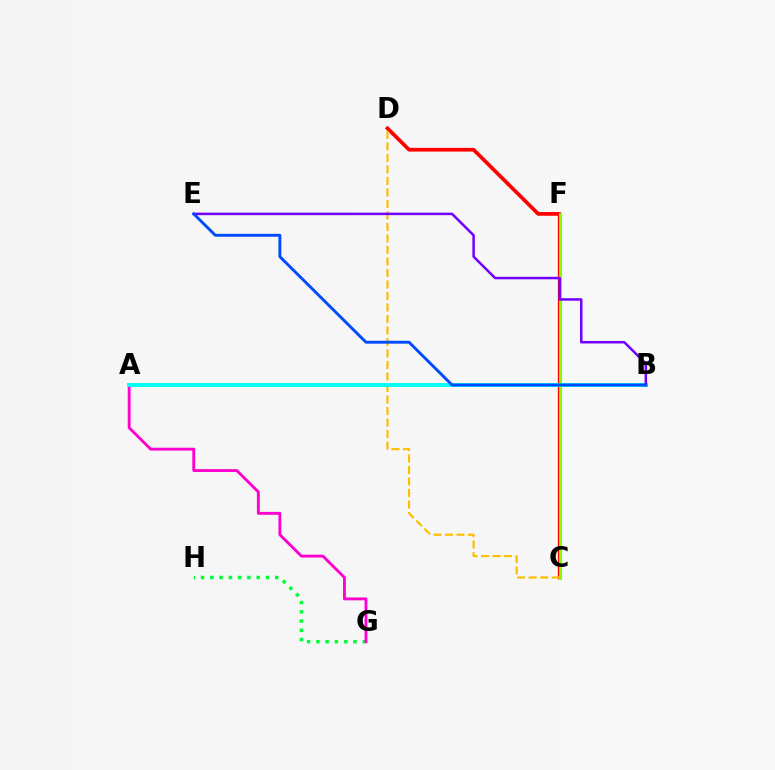{('G', 'H'): [{'color': '#00ff39', 'line_style': 'dotted', 'thickness': 2.52}], ('C', 'D'): [{'color': '#ff0000', 'line_style': 'solid', 'thickness': 2.68}, {'color': '#ffbd00', 'line_style': 'dashed', 'thickness': 1.56}], ('C', 'F'): [{'color': '#84ff00', 'line_style': 'solid', 'thickness': 2.03}], ('A', 'G'): [{'color': '#ff00cf', 'line_style': 'solid', 'thickness': 2.06}], ('A', 'B'): [{'color': '#00fff6', 'line_style': 'solid', 'thickness': 2.8}], ('B', 'E'): [{'color': '#7200ff', 'line_style': 'solid', 'thickness': 1.81}, {'color': '#004bff', 'line_style': 'solid', 'thickness': 2.09}]}